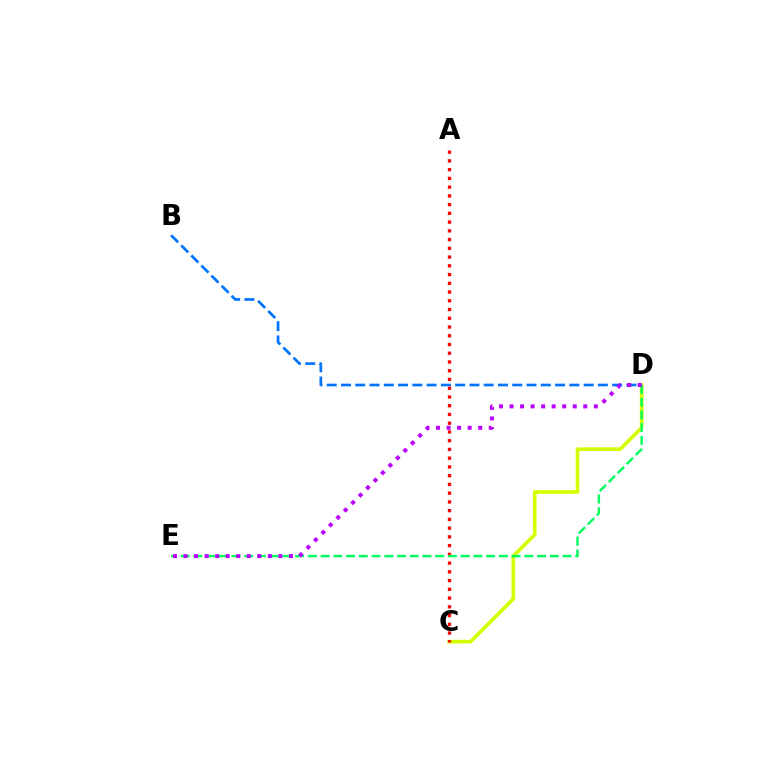{('C', 'D'): [{'color': '#d1ff00', 'line_style': 'solid', 'thickness': 2.63}], ('A', 'C'): [{'color': '#ff0000', 'line_style': 'dotted', 'thickness': 2.38}], ('D', 'E'): [{'color': '#00ff5c', 'line_style': 'dashed', 'thickness': 1.73}, {'color': '#b900ff', 'line_style': 'dotted', 'thickness': 2.86}], ('B', 'D'): [{'color': '#0074ff', 'line_style': 'dashed', 'thickness': 1.94}]}